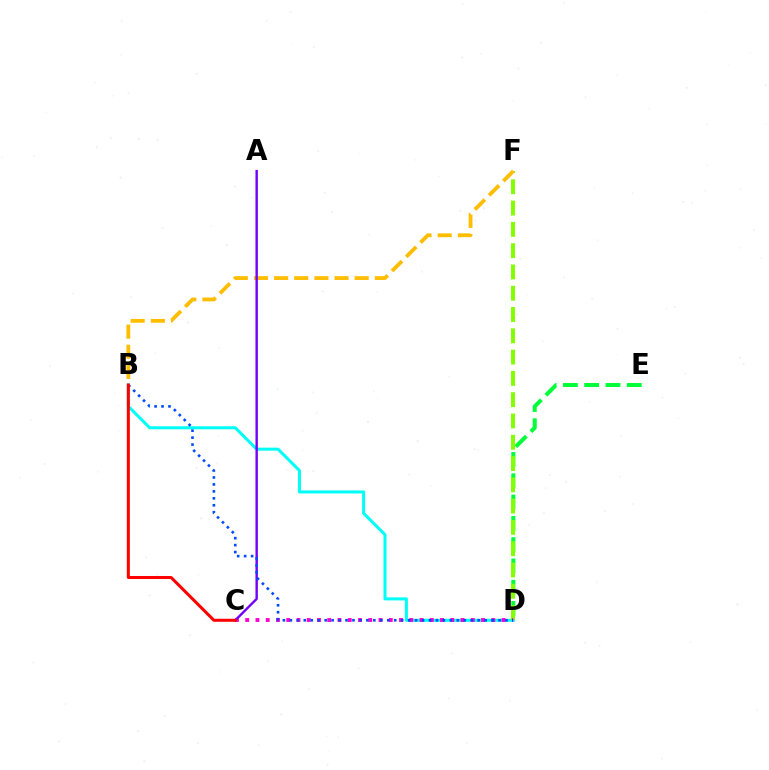{('D', 'E'): [{'color': '#00ff39', 'line_style': 'dashed', 'thickness': 2.89}], ('B', 'D'): [{'color': '#00fff6', 'line_style': 'solid', 'thickness': 2.18}, {'color': '#004bff', 'line_style': 'dotted', 'thickness': 1.89}], ('D', 'F'): [{'color': '#84ff00', 'line_style': 'dashed', 'thickness': 2.89}], ('C', 'D'): [{'color': '#ff00cf', 'line_style': 'dotted', 'thickness': 2.79}], ('B', 'F'): [{'color': '#ffbd00', 'line_style': 'dashed', 'thickness': 2.74}], ('A', 'C'): [{'color': '#7200ff', 'line_style': 'solid', 'thickness': 1.73}], ('B', 'C'): [{'color': '#ff0000', 'line_style': 'solid', 'thickness': 2.18}]}